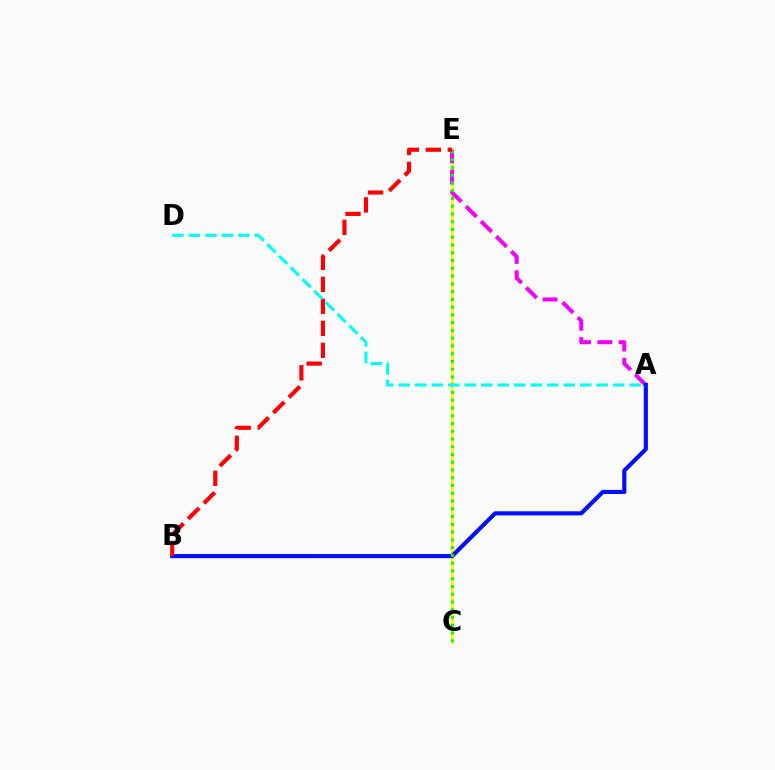{('C', 'E'): [{'color': '#fcf500', 'line_style': 'solid', 'thickness': 1.95}, {'color': '#08ff00', 'line_style': 'dotted', 'thickness': 2.11}], ('A', 'E'): [{'color': '#ee00ff', 'line_style': 'dashed', 'thickness': 2.89}], ('A', 'B'): [{'color': '#0010ff', 'line_style': 'solid', 'thickness': 2.97}], ('B', 'E'): [{'color': '#ff0000', 'line_style': 'dashed', 'thickness': 2.99}], ('A', 'D'): [{'color': '#00fff6', 'line_style': 'dashed', 'thickness': 2.24}]}